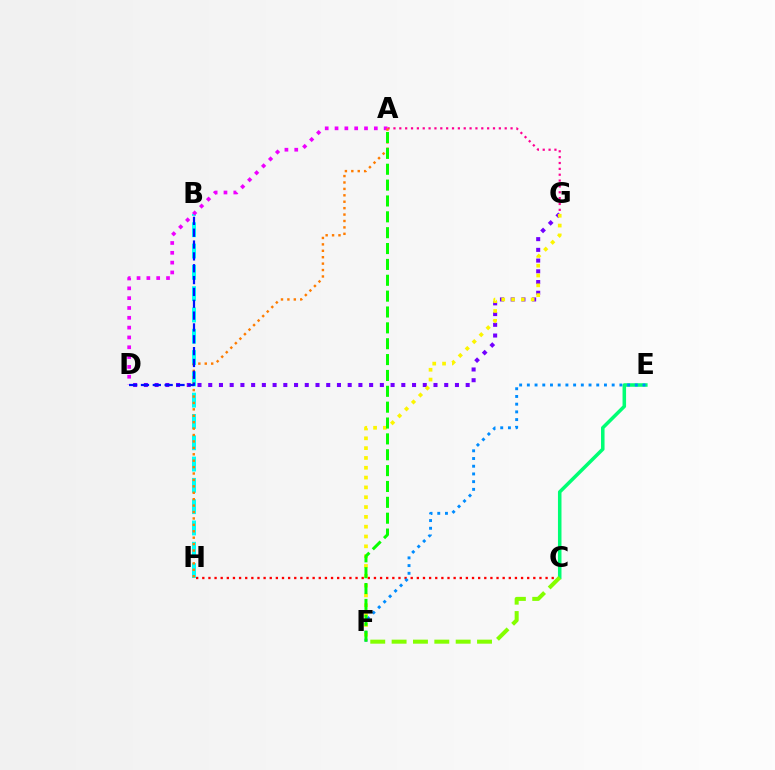{('D', 'G'): [{'color': '#7200ff', 'line_style': 'dotted', 'thickness': 2.91}], ('A', 'G'): [{'color': '#ff0094', 'line_style': 'dotted', 'thickness': 1.59}], ('C', 'H'): [{'color': '#ff0000', 'line_style': 'dotted', 'thickness': 1.67}], ('B', 'H'): [{'color': '#00fff6', 'line_style': 'dashed', 'thickness': 2.89}], ('C', 'E'): [{'color': '#00ff74', 'line_style': 'solid', 'thickness': 2.54}], ('A', 'D'): [{'color': '#ee00ff', 'line_style': 'dotted', 'thickness': 2.67}], ('E', 'F'): [{'color': '#008cff', 'line_style': 'dotted', 'thickness': 2.1}], ('A', 'H'): [{'color': '#ff7c00', 'line_style': 'dotted', 'thickness': 1.74}], ('C', 'F'): [{'color': '#84ff00', 'line_style': 'dashed', 'thickness': 2.9}], ('F', 'G'): [{'color': '#fcf500', 'line_style': 'dotted', 'thickness': 2.67}], ('A', 'F'): [{'color': '#08ff00', 'line_style': 'dashed', 'thickness': 2.15}], ('B', 'D'): [{'color': '#0010ff', 'line_style': 'dashed', 'thickness': 1.61}]}